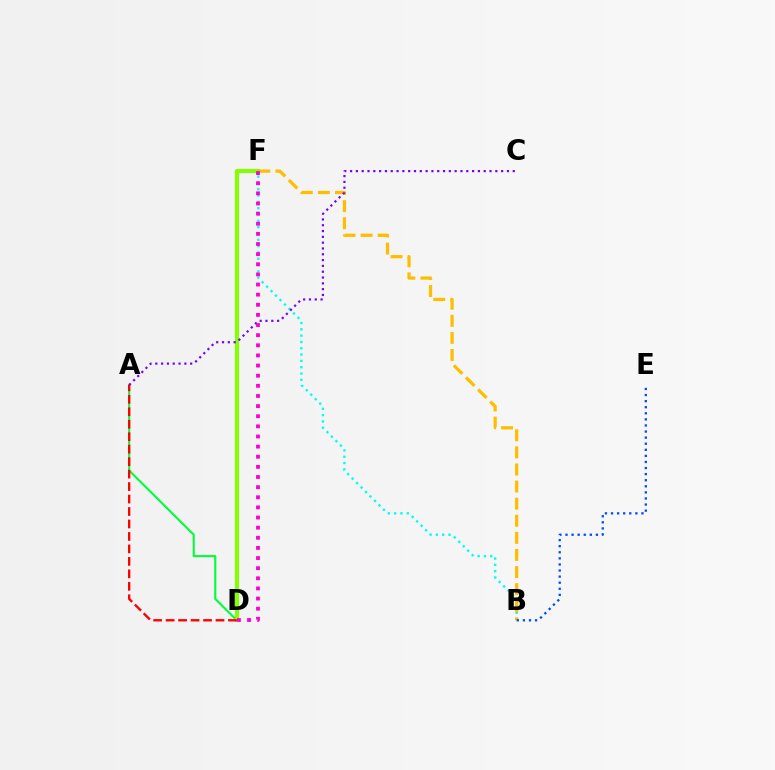{('B', 'F'): [{'color': '#00fff6', 'line_style': 'dotted', 'thickness': 1.72}, {'color': '#ffbd00', 'line_style': 'dashed', 'thickness': 2.32}], ('A', 'D'): [{'color': '#00ff39', 'line_style': 'solid', 'thickness': 1.52}, {'color': '#ff0000', 'line_style': 'dashed', 'thickness': 1.69}], ('D', 'F'): [{'color': '#84ff00', 'line_style': 'solid', 'thickness': 2.95}, {'color': '#ff00cf', 'line_style': 'dotted', 'thickness': 2.75}], ('B', 'E'): [{'color': '#004bff', 'line_style': 'dotted', 'thickness': 1.65}], ('A', 'C'): [{'color': '#7200ff', 'line_style': 'dotted', 'thickness': 1.58}]}